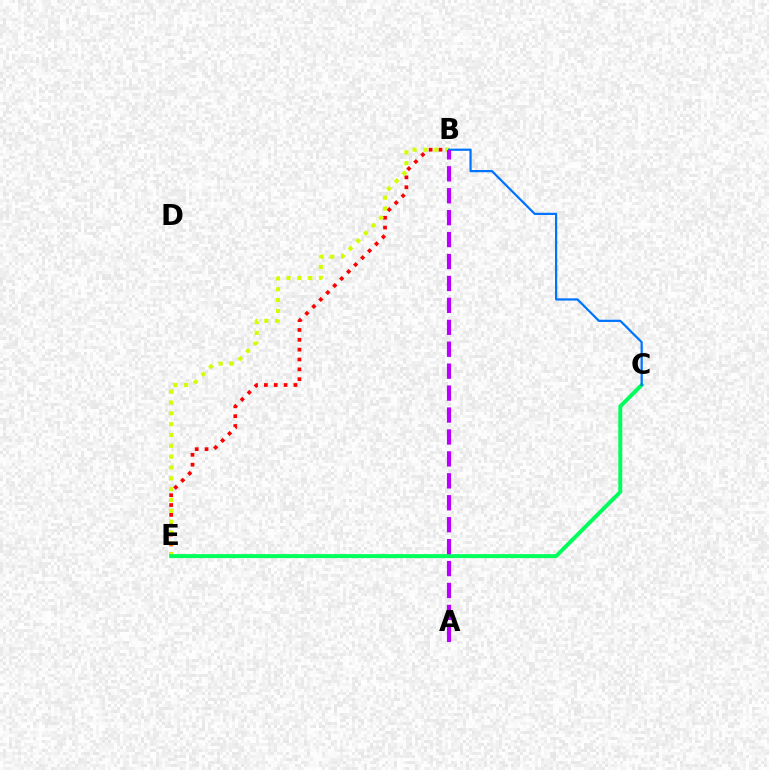{('B', 'E'): [{'color': '#ff0000', 'line_style': 'dotted', 'thickness': 2.67}, {'color': '#d1ff00', 'line_style': 'dotted', 'thickness': 2.95}], ('C', 'E'): [{'color': '#00ff5c', 'line_style': 'solid', 'thickness': 2.85}], ('B', 'C'): [{'color': '#0074ff', 'line_style': 'solid', 'thickness': 1.6}], ('A', 'B'): [{'color': '#b900ff', 'line_style': 'dashed', 'thickness': 2.98}]}